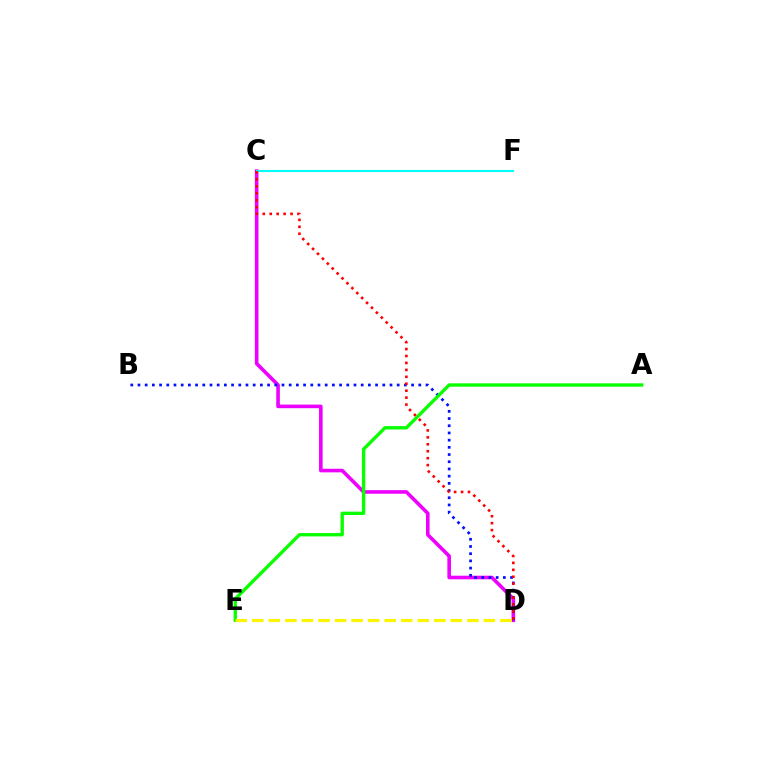{('C', 'D'): [{'color': '#ee00ff', 'line_style': 'solid', 'thickness': 2.6}, {'color': '#ff0000', 'line_style': 'dotted', 'thickness': 1.89}], ('B', 'D'): [{'color': '#0010ff', 'line_style': 'dotted', 'thickness': 1.96}], ('A', 'E'): [{'color': '#08ff00', 'line_style': 'solid', 'thickness': 2.4}], ('C', 'F'): [{'color': '#00fff6', 'line_style': 'solid', 'thickness': 1.52}], ('D', 'E'): [{'color': '#fcf500', 'line_style': 'dashed', 'thickness': 2.25}]}